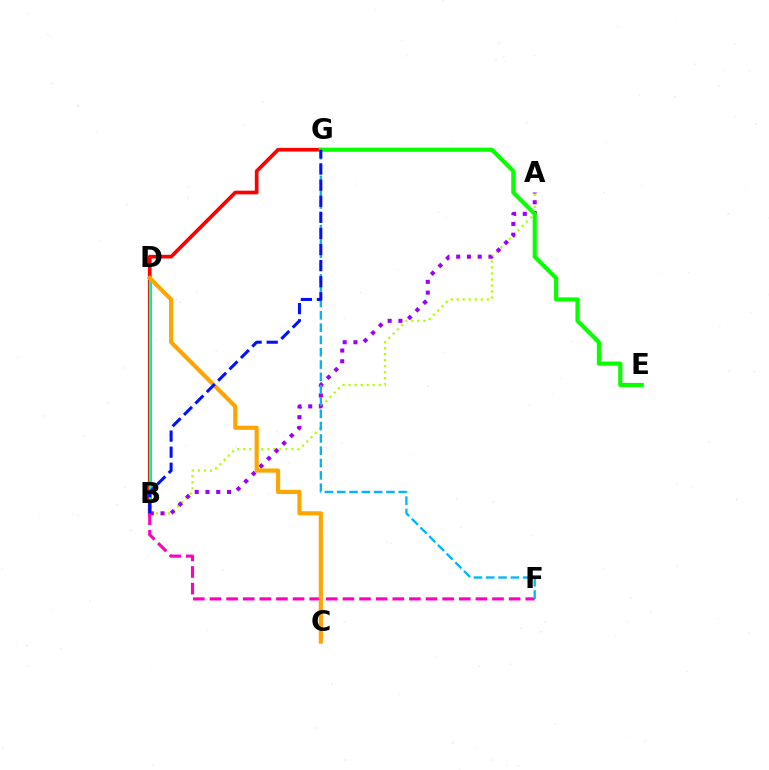{('A', 'B'): [{'color': '#b3ff00', 'line_style': 'dotted', 'thickness': 1.64}, {'color': '#9b00ff', 'line_style': 'dotted', 'thickness': 2.92}], ('B', 'G'): [{'color': '#ff0000', 'line_style': 'solid', 'thickness': 2.65}, {'color': '#0010ff', 'line_style': 'dashed', 'thickness': 2.19}], ('B', 'D'): [{'color': '#00ff9d', 'line_style': 'solid', 'thickness': 1.66}], ('B', 'F'): [{'color': '#ff00bd', 'line_style': 'dashed', 'thickness': 2.26}], ('F', 'G'): [{'color': '#00b5ff', 'line_style': 'dashed', 'thickness': 1.67}], ('E', 'G'): [{'color': '#08ff00', 'line_style': 'solid', 'thickness': 2.99}], ('C', 'D'): [{'color': '#ffa500', 'line_style': 'solid', 'thickness': 2.98}]}